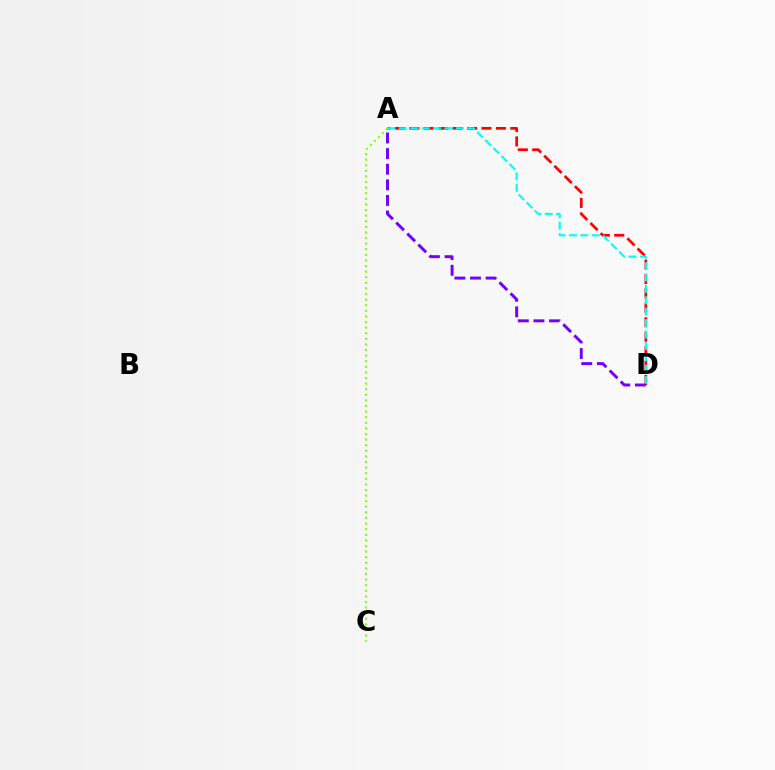{('A', 'D'): [{'color': '#ff0000', 'line_style': 'dashed', 'thickness': 1.96}, {'color': '#00fff6', 'line_style': 'dashed', 'thickness': 1.55}, {'color': '#7200ff', 'line_style': 'dashed', 'thickness': 2.12}], ('A', 'C'): [{'color': '#84ff00', 'line_style': 'dotted', 'thickness': 1.52}]}